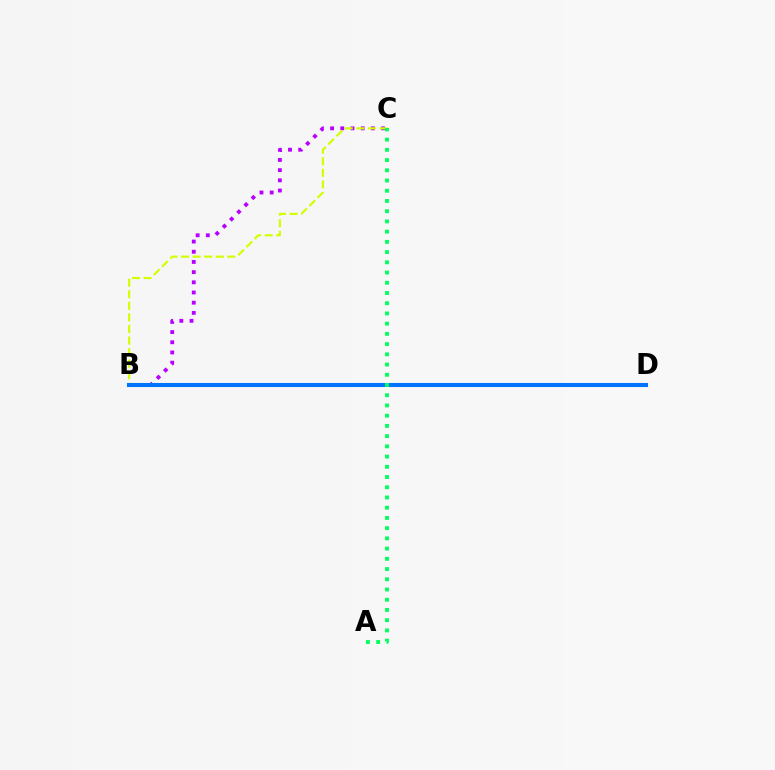{('B', 'C'): [{'color': '#b900ff', 'line_style': 'dotted', 'thickness': 2.77}, {'color': '#d1ff00', 'line_style': 'dashed', 'thickness': 1.57}], ('B', 'D'): [{'color': '#ff0000', 'line_style': 'solid', 'thickness': 1.77}, {'color': '#0074ff', 'line_style': 'solid', 'thickness': 2.92}], ('A', 'C'): [{'color': '#00ff5c', 'line_style': 'dotted', 'thickness': 2.78}]}